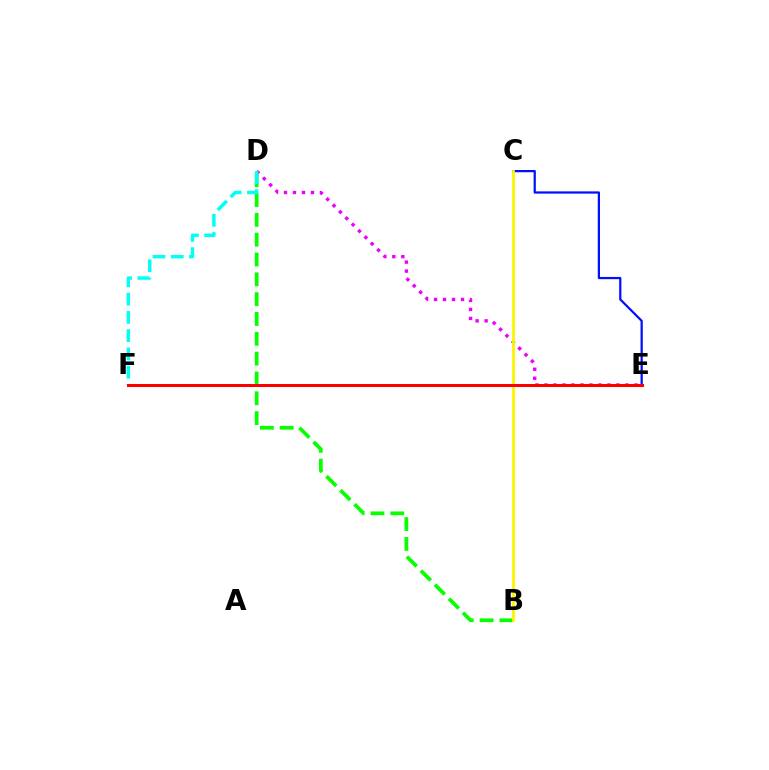{('D', 'E'): [{'color': '#ee00ff', 'line_style': 'dotted', 'thickness': 2.44}], ('B', 'D'): [{'color': '#08ff00', 'line_style': 'dashed', 'thickness': 2.69}], ('C', 'E'): [{'color': '#0010ff', 'line_style': 'solid', 'thickness': 1.61}], ('B', 'C'): [{'color': '#fcf500', 'line_style': 'solid', 'thickness': 2.02}], ('D', 'F'): [{'color': '#00fff6', 'line_style': 'dashed', 'thickness': 2.48}], ('E', 'F'): [{'color': '#ff0000', 'line_style': 'solid', 'thickness': 2.17}]}